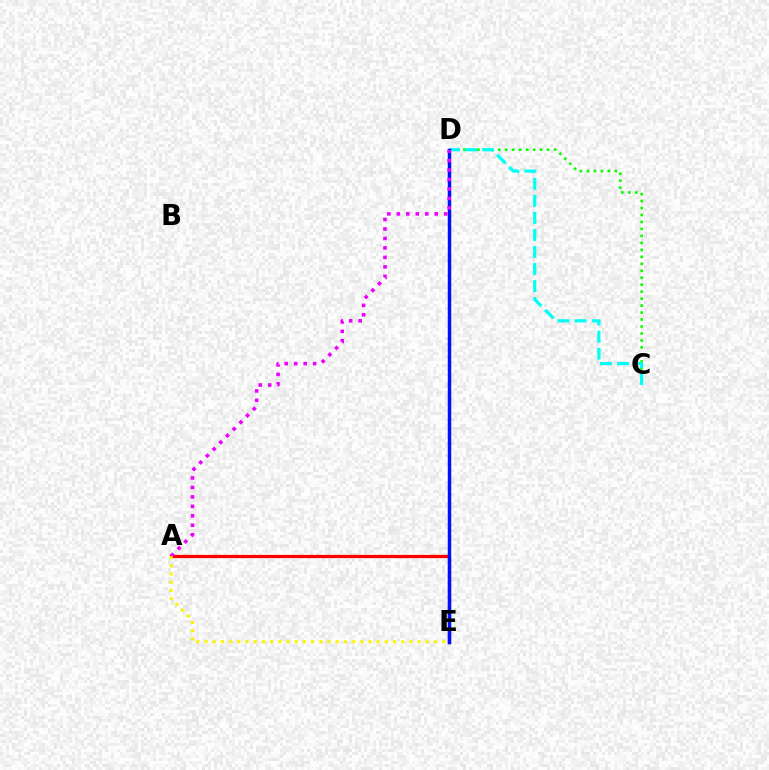{('C', 'D'): [{'color': '#08ff00', 'line_style': 'dotted', 'thickness': 1.89}, {'color': '#00fff6', 'line_style': 'dashed', 'thickness': 2.31}], ('A', 'E'): [{'color': '#ff0000', 'line_style': 'solid', 'thickness': 2.33}, {'color': '#fcf500', 'line_style': 'dotted', 'thickness': 2.23}], ('D', 'E'): [{'color': '#0010ff', 'line_style': 'solid', 'thickness': 2.5}], ('A', 'D'): [{'color': '#ee00ff', 'line_style': 'dotted', 'thickness': 2.57}]}